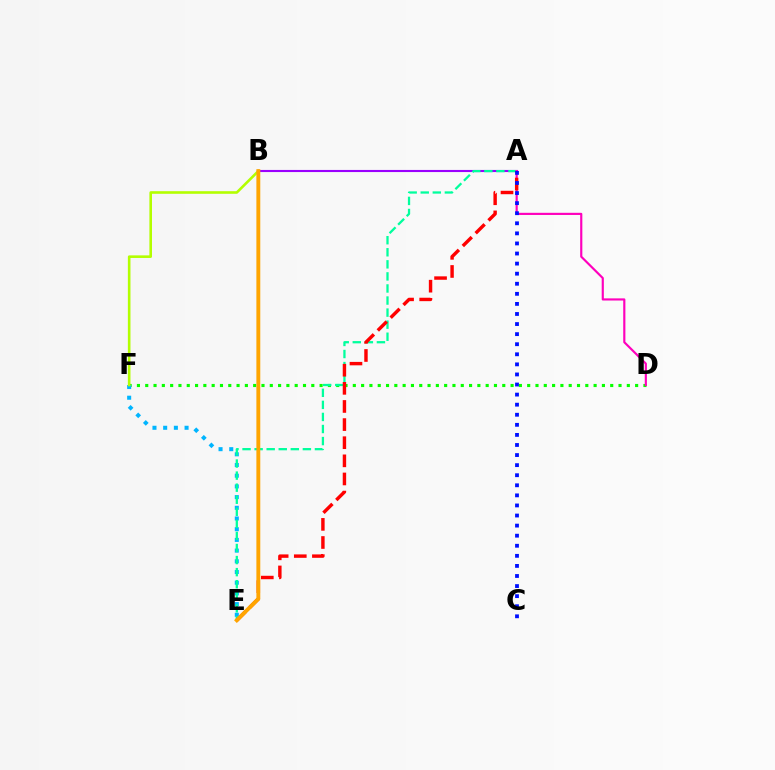{('A', 'B'): [{'color': '#9b00ff', 'line_style': 'solid', 'thickness': 1.52}], ('D', 'F'): [{'color': '#08ff00', 'line_style': 'dotted', 'thickness': 2.26}], ('E', 'F'): [{'color': '#00b5ff', 'line_style': 'dotted', 'thickness': 2.91}], ('A', 'E'): [{'color': '#00ff9d', 'line_style': 'dashed', 'thickness': 1.64}, {'color': '#ff0000', 'line_style': 'dashed', 'thickness': 2.46}], ('A', 'D'): [{'color': '#ff00bd', 'line_style': 'solid', 'thickness': 1.55}], ('B', 'F'): [{'color': '#b3ff00', 'line_style': 'solid', 'thickness': 1.88}], ('B', 'E'): [{'color': '#ffa500', 'line_style': 'solid', 'thickness': 2.8}], ('A', 'C'): [{'color': '#0010ff', 'line_style': 'dotted', 'thickness': 2.74}]}